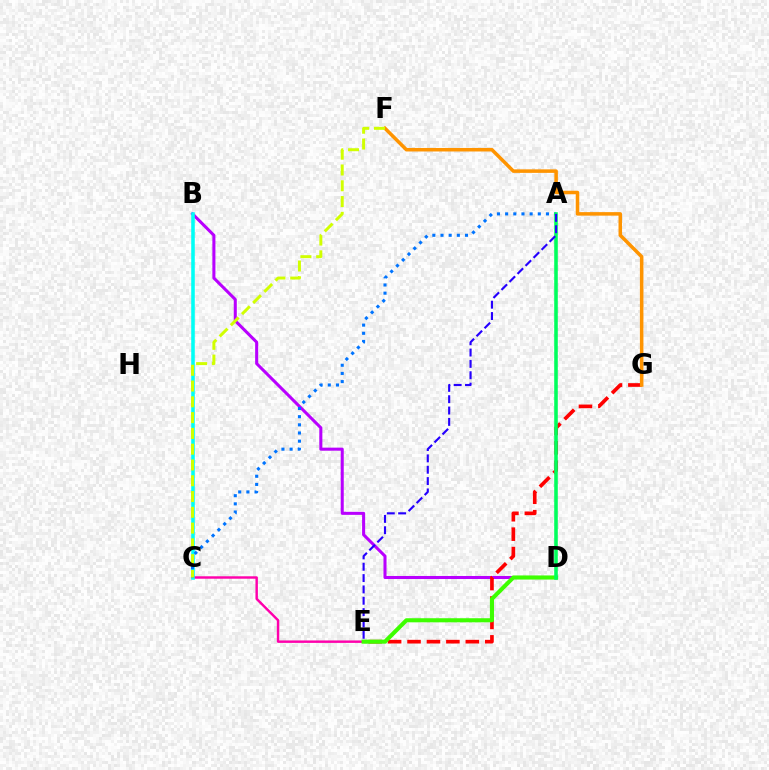{('B', 'D'): [{'color': '#b900ff', 'line_style': 'solid', 'thickness': 2.19}], ('C', 'E'): [{'color': '#ff00ac', 'line_style': 'solid', 'thickness': 1.76}], ('B', 'C'): [{'color': '#00fff6', 'line_style': 'solid', 'thickness': 2.56}], ('A', 'C'): [{'color': '#0074ff', 'line_style': 'dotted', 'thickness': 2.22}], ('E', 'G'): [{'color': '#ff0000', 'line_style': 'dashed', 'thickness': 2.64}], ('D', 'E'): [{'color': '#3dff00', 'line_style': 'solid', 'thickness': 2.95}], ('F', 'G'): [{'color': '#ff9400', 'line_style': 'solid', 'thickness': 2.53}], ('A', 'D'): [{'color': '#00ff5c', 'line_style': 'solid', 'thickness': 2.57}], ('A', 'E'): [{'color': '#2500ff', 'line_style': 'dashed', 'thickness': 1.54}], ('C', 'F'): [{'color': '#d1ff00', 'line_style': 'dashed', 'thickness': 2.14}]}